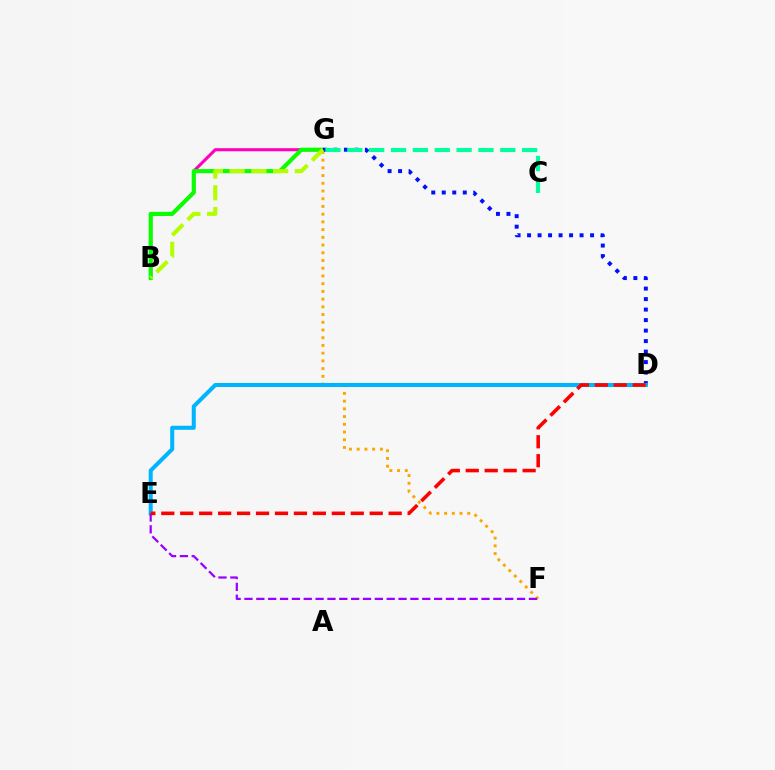{('F', 'G'): [{'color': '#ffa500', 'line_style': 'dotted', 'thickness': 2.1}], ('B', 'G'): [{'color': '#ff00bd', 'line_style': 'solid', 'thickness': 2.23}, {'color': '#08ff00', 'line_style': 'solid', 'thickness': 2.94}, {'color': '#b3ff00', 'line_style': 'dashed', 'thickness': 2.96}], ('D', 'G'): [{'color': '#0010ff', 'line_style': 'dotted', 'thickness': 2.85}], ('D', 'E'): [{'color': '#00b5ff', 'line_style': 'solid', 'thickness': 2.91}, {'color': '#ff0000', 'line_style': 'dashed', 'thickness': 2.57}], ('E', 'F'): [{'color': '#9b00ff', 'line_style': 'dashed', 'thickness': 1.61}], ('C', 'G'): [{'color': '#00ff9d', 'line_style': 'dashed', 'thickness': 2.97}]}